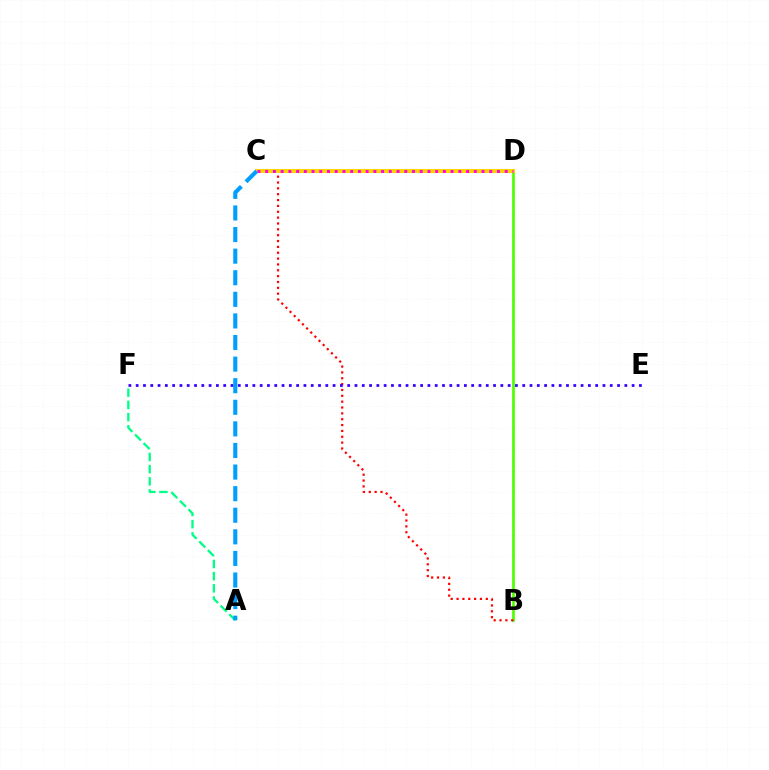{('B', 'D'): [{'color': '#4fff00', 'line_style': 'solid', 'thickness': 1.96}], ('B', 'C'): [{'color': '#ff0000', 'line_style': 'dotted', 'thickness': 1.59}], ('E', 'F'): [{'color': '#3700ff', 'line_style': 'dotted', 'thickness': 1.98}], ('A', 'F'): [{'color': '#00ff86', 'line_style': 'dashed', 'thickness': 1.65}], ('C', 'D'): [{'color': '#ffd500', 'line_style': 'solid', 'thickness': 2.87}, {'color': '#ff00ed', 'line_style': 'dotted', 'thickness': 2.1}], ('A', 'C'): [{'color': '#009eff', 'line_style': 'dashed', 'thickness': 2.93}]}